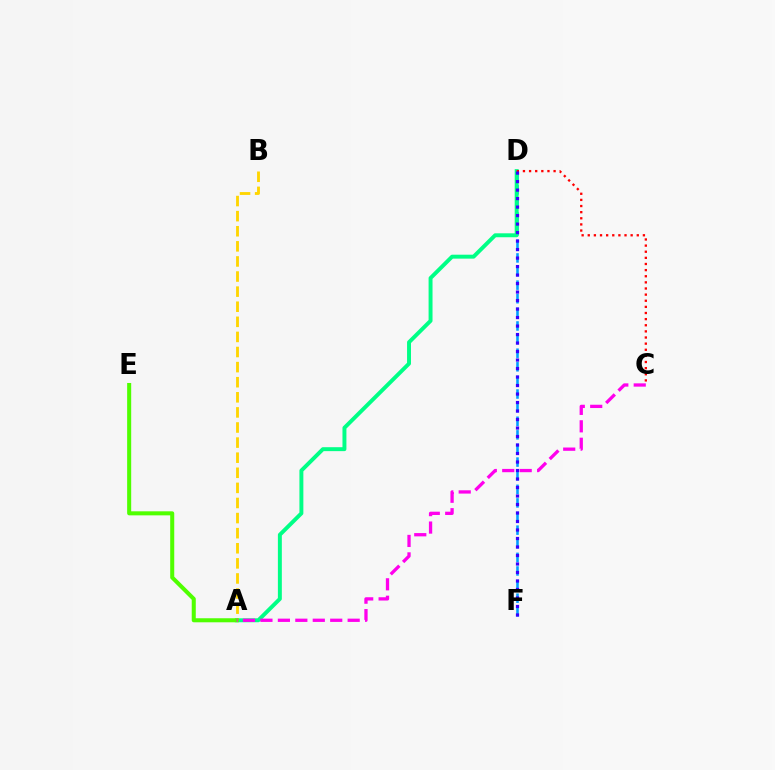{('D', 'F'): [{'color': '#009eff', 'line_style': 'dashed', 'thickness': 1.85}, {'color': '#3700ff', 'line_style': 'dotted', 'thickness': 2.31}], ('A', 'D'): [{'color': '#00ff86', 'line_style': 'solid', 'thickness': 2.84}], ('A', 'B'): [{'color': '#ffd500', 'line_style': 'dashed', 'thickness': 2.05}], ('C', 'D'): [{'color': '#ff0000', 'line_style': 'dotted', 'thickness': 1.66}], ('A', 'E'): [{'color': '#4fff00', 'line_style': 'solid', 'thickness': 2.91}], ('A', 'C'): [{'color': '#ff00ed', 'line_style': 'dashed', 'thickness': 2.37}]}